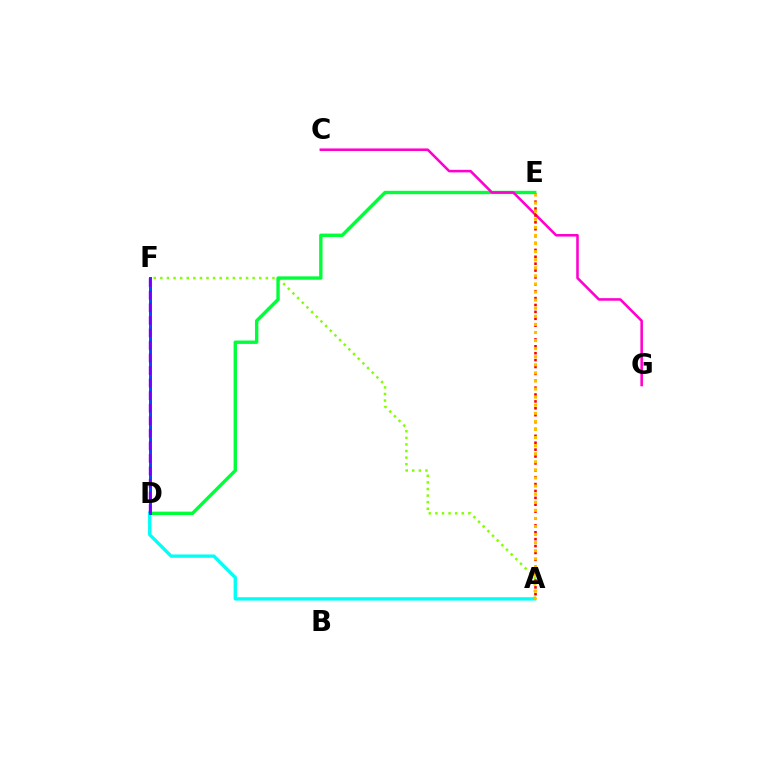{('A', 'F'): [{'color': '#84ff00', 'line_style': 'dotted', 'thickness': 1.79}], ('D', 'E'): [{'color': '#00ff39', 'line_style': 'solid', 'thickness': 2.44}], ('A', 'D'): [{'color': '#00fff6', 'line_style': 'solid', 'thickness': 2.41}], ('C', 'G'): [{'color': '#ff00cf', 'line_style': 'solid', 'thickness': 1.85}], ('D', 'F'): [{'color': '#004bff', 'line_style': 'solid', 'thickness': 2.14}, {'color': '#7200ff', 'line_style': 'dashed', 'thickness': 1.7}], ('A', 'E'): [{'color': '#ff0000', 'line_style': 'dotted', 'thickness': 1.87}, {'color': '#ffbd00', 'line_style': 'dotted', 'thickness': 2.2}]}